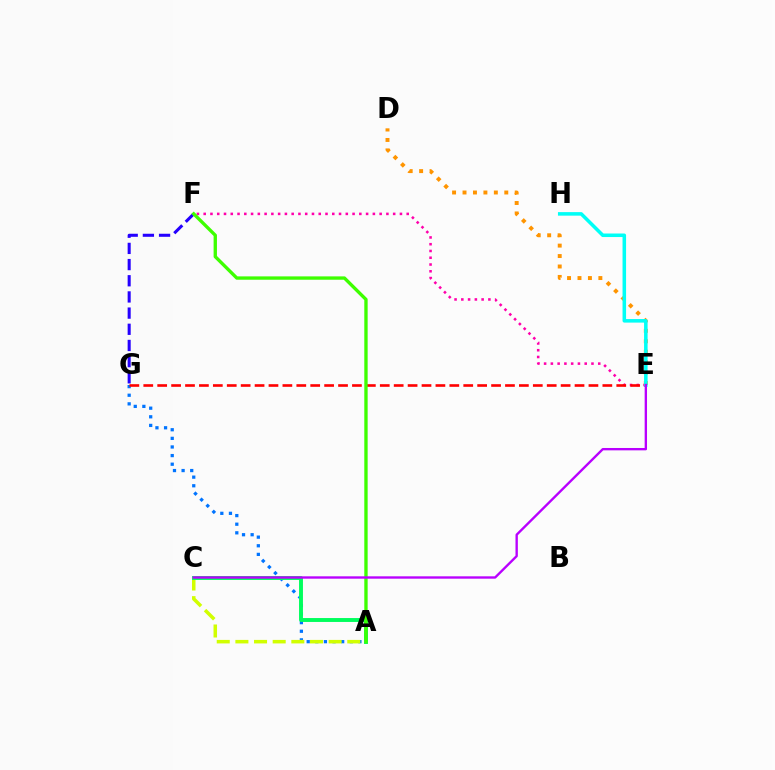{('E', 'F'): [{'color': '#ff00ac', 'line_style': 'dotted', 'thickness': 1.84}], ('A', 'G'): [{'color': '#0074ff', 'line_style': 'dotted', 'thickness': 2.34}], ('F', 'G'): [{'color': '#2500ff', 'line_style': 'dashed', 'thickness': 2.2}], ('E', 'G'): [{'color': '#ff0000', 'line_style': 'dashed', 'thickness': 1.89}], ('D', 'E'): [{'color': '#ff9400', 'line_style': 'dotted', 'thickness': 2.84}], ('A', 'C'): [{'color': '#d1ff00', 'line_style': 'dashed', 'thickness': 2.53}, {'color': '#00ff5c', 'line_style': 'solid', 'thickness': 2.81}], ('A', 'F'): [{'color': '#3dff00', 'line_style': 'solid', 'thickness': 2.41}], ('E', 'H'): [{'color': '#00fff6', 'line_style': 'solid', 'thickness': 2.55}], ('C', 'E'): [{'color': '#b900ff', 'line_style': 'solid', 'thickness': 1.7}]}